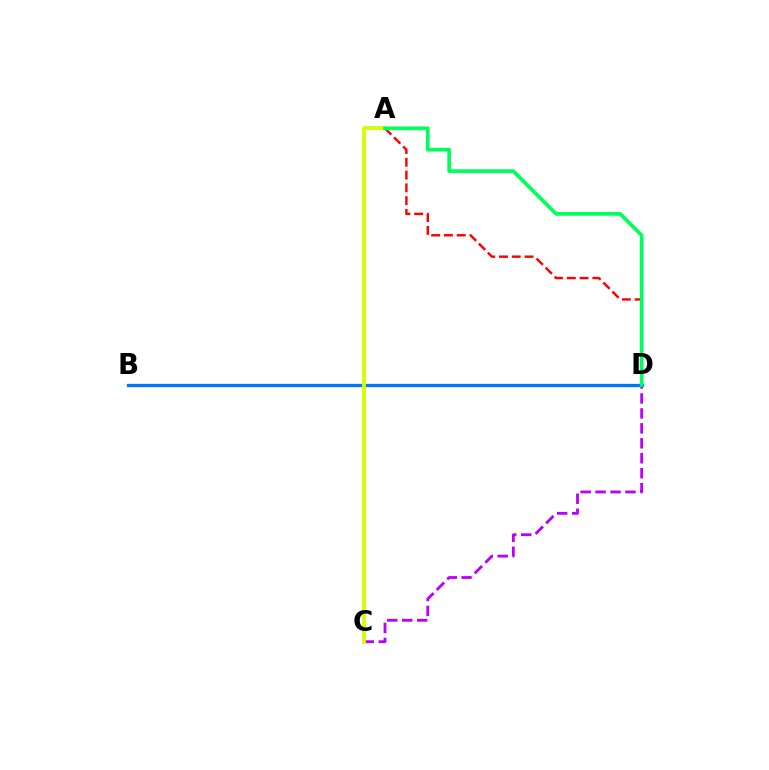{('A', 'D'): [{'color': '#ff0000', 'line_style': 'dashed', 'thickness': 1.74}, {'color': '#00ff5c', 'line_style': 'solid', 'thickness': 2.66}], ('B', 'D'): [{'color': '#0074ff', 'line_style': 'solid', 'thickness': 2.36}], ('C', 'D'): [{'color': '#b900ff', 'line_style': 'dashed', 'thickness': 2.03}], ('A', 'C'): [{'color': '#d1ff00', 'line_style': 'solid', 'thickness': 2.73}]}